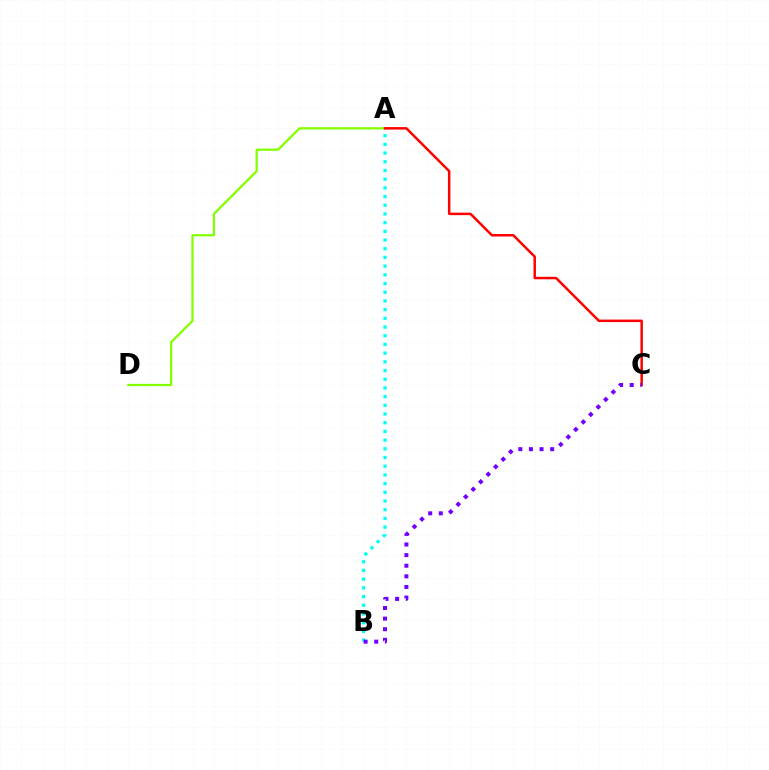{('A', 'B'): [{'color': '#00fff6', 'line_style': 'dotted', 'thickness': 2.36}], ('A', 'D'): [{'color': '#84ff00', 'line_style': 'solid', 'thickness': 1.64}], ('A', 'C'): [{'color': '#ff0000', 'line_style': 'solid', 'thickness': 1.79}], ('B', 'C'): [{'color': '#7200ff', 'line_style': 'dotted', 'thickness': 2.88}]}